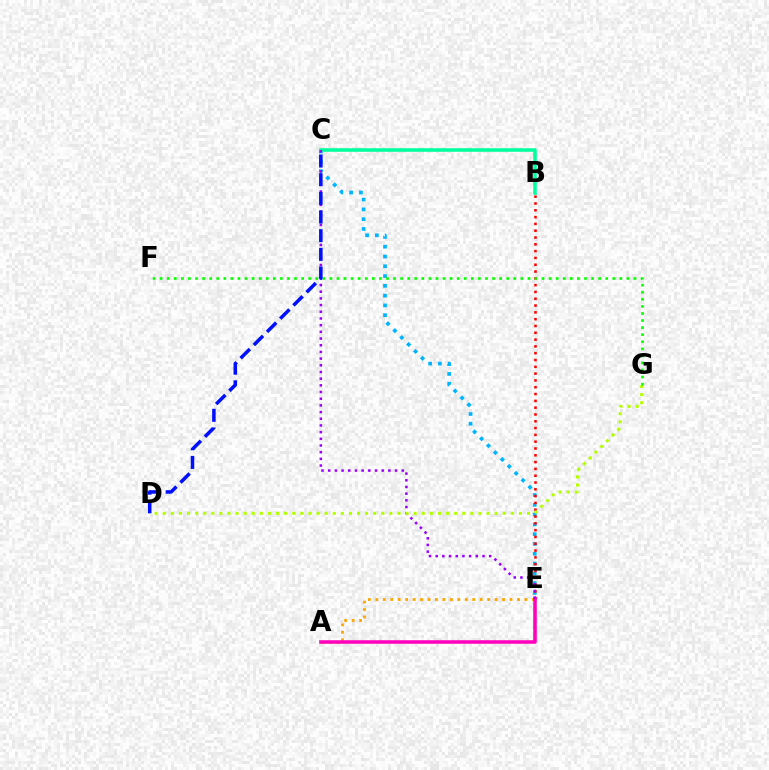{('A', 'E'): [{'color': '#ffa500', 'line_style': 'dotted', 'thickness': 2.03}, {'color': '#ff00bd', 'line_style': 'solid', 'thickness': 2.55}], ('C', 'E'): [{'color': '#00b5ff', 'line_style': 'dotted', 'thickness': 2.66}, {'color': '#9b00ff', 'line_style': 'dotted', 'thickness': 1.82}], ('B', 'E'): [{'color': '#ff0000', 'line_style': 'dotted', 'thickness': 1.85}], ('B', 'C'): [{'color': '#00ff9d', 'line_style': 'solid', 'thickness': 2.57}], ('D', 'G'): [{'color': '#b3ff00', 'line_style': 'dotted', 'thickness': 2.2}], ('F', 'G'): [{'color': '#08ff00', 'line_style': 'dotted', 'thickness': 1.92}], ('C', 'D'): [{'color': '#0010ff', 'line_style': 'dashed', 'thickness': 2.54}]}